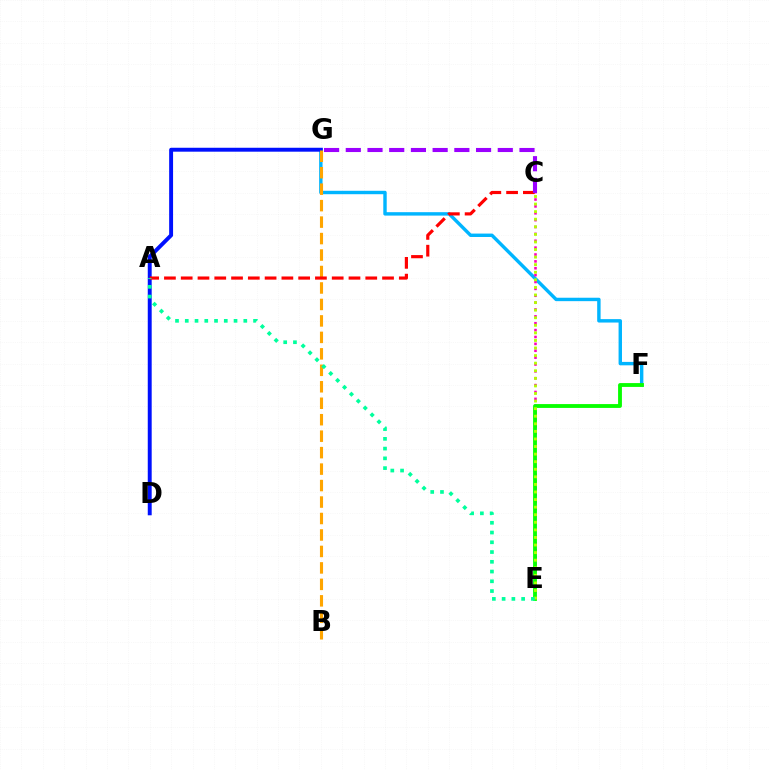{('F', 'G'): [{'color': '#00b5ff', 'line_style': 'solid', 'thickness': 2.46}], ('D', 'G'): [{'color': '#0010ff', 'line_style': 'solid', 'thickness': 2.82}], ('C', 'E'): [{'color': '#ff00bd', 'line_style': 'dotted', 'thickness': 1.87}, {'color': '#b3ff00', 'line_style': 'dotted', 'thickness': 2.06}], ('B', 'G'): [{'color': '#ffa500', 'line_style': 'dashed', 'thickness': 2.24}], ('E', 'F'): [{'color': '#08ff00', 'line_style': 'solid', 'thickness': 2.76}], ('A', 'C'): [{'color': '#ff0000', 'line_style': 'dashed', 'thickness': 2.28}], ('C', 'G'): [{'color': '#9b00ff', 'line_style': 'dashed', 'thickness': 2.95}], ('A', 'E'): [{'color': '#00ff9d', 'line_style': 'dotted', 'thickness': 2.65}]}